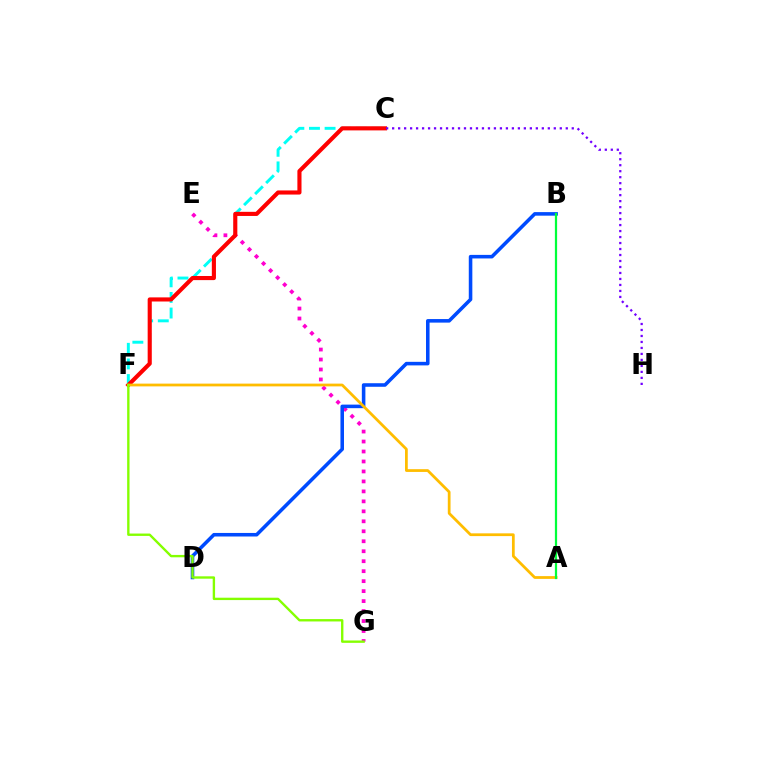{('C', 'F'): [{'color': '#00fff6', 'line_style': 'dashed', 'thickness': 2.12}, {'color': '#ff0000', 'line_style': 'solid', 'thickness': 2.97}], ('E', 'G'): [{'color': '#ff00cf', 'line_style': 'dotted', 'thickness': 2.71}], ('B', 'D'): [{'color': '#004bff', 'line_style': 'solid', 'thickness': 2.56}], ('A', 'F'): [{'color': '#ffbd00', 'line_style': 'solid', 'thickness': 1.98}], ('F', 'G'): [{'color': '#84ff00', 'line_style': 'solid', 'thickness': 1.71}], ('C', 'H'): [{'color': '#7200ff', 'line_style': 'dotted', 'thickness': 1.63}], ('A', 'B'): [{'color': '#00ff39', 'line_style': 'solid', 'thickness': 1.61}]}